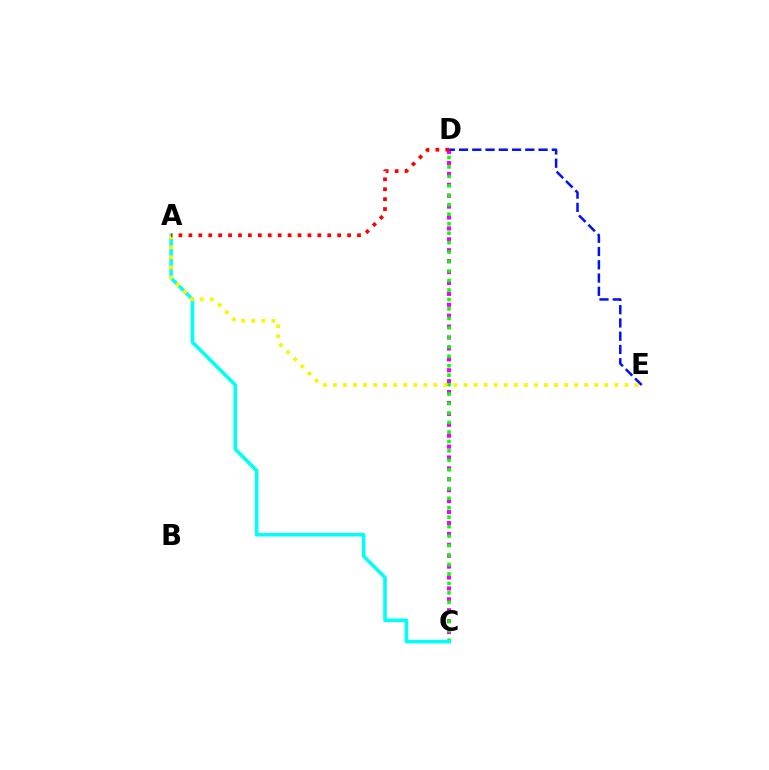{('C', 'D'): [{'color': '#ee00ff', 'line_style': 'dotted', 'thickness': 2.96}, {'color': '#08ff00', 'line_style': 'dotted', 'thickness': 2.57}], ('A', 'C'): [{'color': '#00fff6', 'line_style': 'solid', 'thickness': 2.58}], ('D', 'E'): [{'color': '#0010ff', 'line_style': 'dashed', 'thickness': 1.8}], ('A', 'E'): [{'color': '#fcf500', 'line_style': 'dotted', 'thickness': 2.73}], ('A', 'D'): [{'color': '#ff0000', 'line_style': 'dotted', 'thickness': 2.69}]}